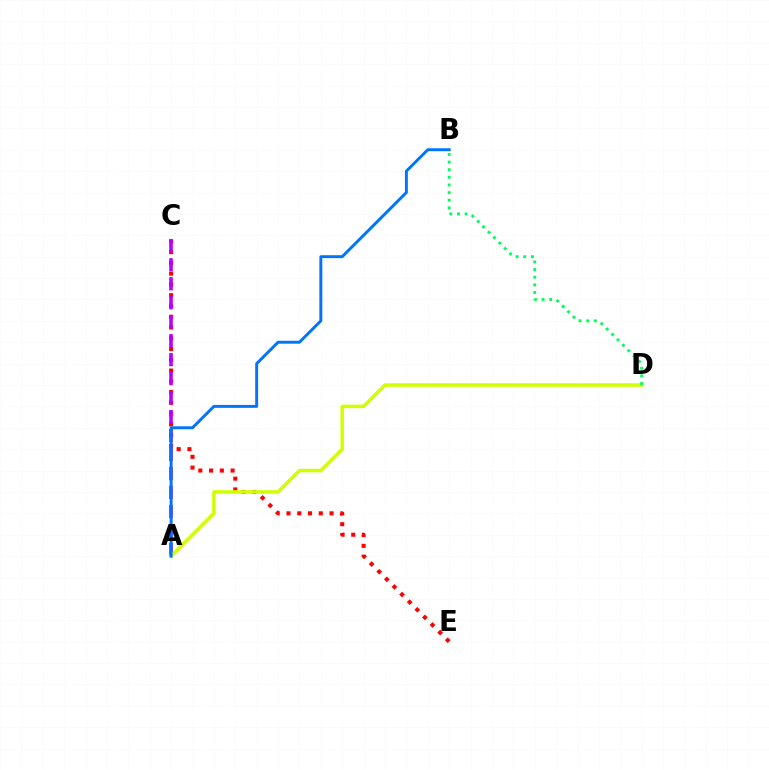{('C', 'E'): [{'color': '#ff0000', 'line_style': 'dotted', 'thickness': 2.93}], ('A', 'C'): [{'color': '#b900ff', 'line_style': 'dashed', 'thickness': 2.58}], ('A', 'D'): [{'color': '#d1ff00', 'line_style': 'solid', 'thickness': 2.53}], ('A', 'B'): [{'color': '#0074ff', 'line_style': 'solid', 'thickness': 2.11}], ('B', 'D'): [{'color': '#00ff5c', 'line_style': 'dotted', 'thickness': 2.08}]}